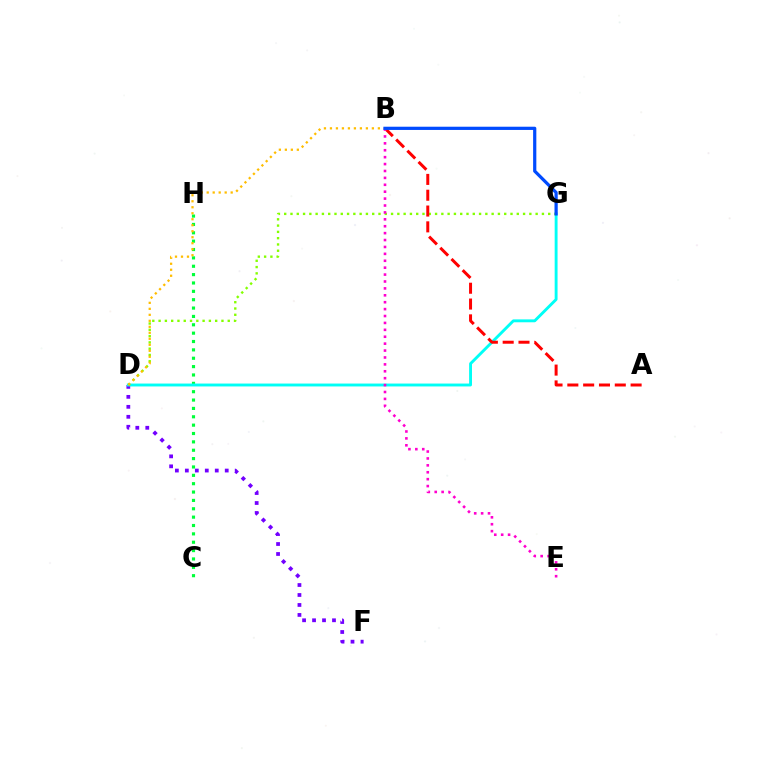{('C', 'H'): [{'color': '#00ff39', 'line_style': 'dotted', 'thickness': 2.27}], ('D', 'F'): [{'color': '#7200ff', 'line_style': 'dotted', 'thickness': 2.71}], ('D', 'G'): [{'color': '#00fff6', 'line_style': 'solid', 'thickness': 2.08}, {'color': '#84ff00', 'line_style': 'dotted', 'thickness': 1.71}], ('B', 'D'): [{'color': '#ffbd00', 'line_style': 'dotted', 'thickness': 1.63}], ('A', 'B'): [{'color': '#ff0000', 'line_style': 'dashed', 'thickness': 2.15}], ('B', 'E'): [{'color': '#ff00cf', 'line_style': 'dotted', 'thickness': 1.88}], ('B', 'G'): [{'color': '#004bff', 'line_style': 'solid', 'thickness': 2.32}]}